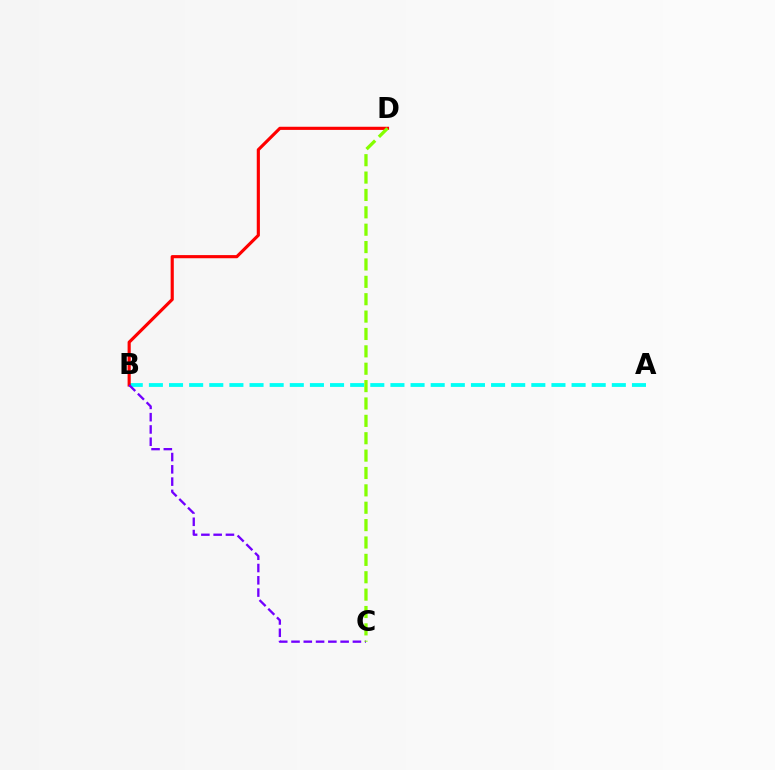{('A', 'B'): [{'color': '#00fff6', 'line_style': 'dashed', 'thickness': 2.73}], ('B', 'D'): [{'color': '#ff0000', 'line_style': 'solid', 'thickness': 2.26}], ('B', 'C'): [{'color': '#7200ff', 'line_style': 'dashed', 'thickness': 1.67}], ('C', 'D'): [{'color': '#84ff00', 'line_style': 'dashed', 'thickness': 2.36}]}